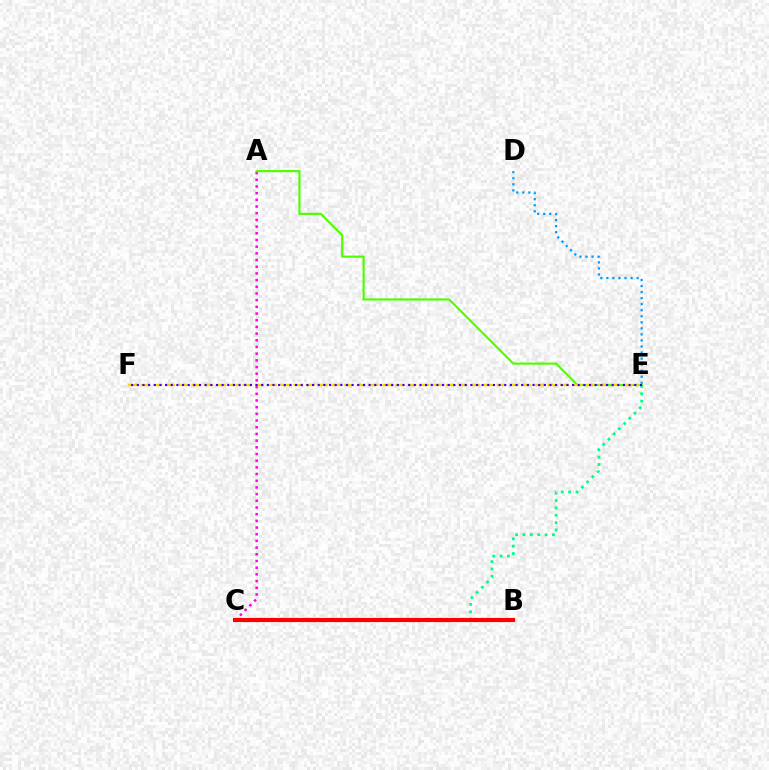{('A', 'C'): [{'color': '#ff00ed', 'line_style': 'dotted', 'thickness': 1.82}], ('D', 'E'): [{'color': '#009eff', 'line_style': 'dotted', 'thickness': 1.64}], ('C', 'E'): [{'color': '#00ff86', 'line_style': 'dotted', 'thickness': 2.0}], ('B', 'C'): [{'color': '#ff0000', 'line_style': 'solid', 'thickness': 2.99}], ('A', 'E'): [{'color': '#4fff00', 'line_style': 'solid', 'thickness': 1.56}], ('E', 'F'): [{'color': '#ffd500', 'line_style': 'dashed', 'thickness': 1.73}, {'color': '#3700ff', 'line_style': 'dotted', 'thickness': 1.54}]}